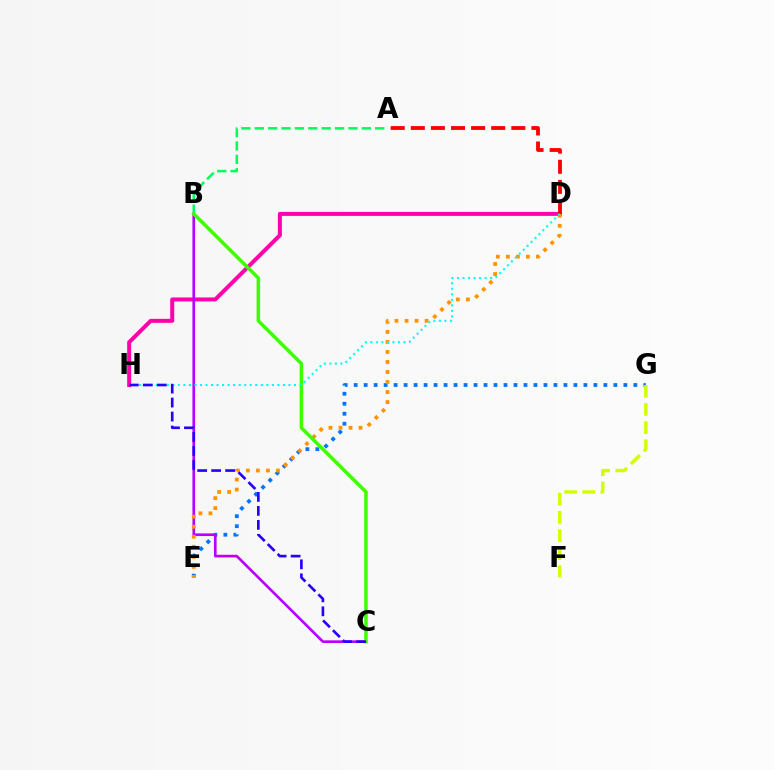{('A', 'B'): [{'color': '#00ff5c', 'line_style': 'dashed', 'thickness': 1.82}], ('E', 'G'): [{'color': '#0074ff', 'line_style': 'dotted', 'thickness': 2.71}], ('D', 'H'): [{'color': '#ff00ac', 'line_style': 'solid', 'thickness': 2.87}, {'color': '#00fff6', 'line_style': 'dotted', 'thickness': 1.5}], ('B', 'C'): [{'color': '#b900ff', 'line_style': 'solid', 'thickness': 1.91}, {'color': '#3dff00', 'line_style': 'solid', 'thickness': 2.53}], ('D', 'E'): [{'color': '#ff9400', 'line_style': 'dotted', 'thickness': 2.72}], ('A', 'D'): [{'color': '#ff0000', 'line_style': 'dashed', 'thickness': 2.73}], ('F', 'G'): [{'color': '#d1ff00', 'line_style': 'dashed', 'thickness': 2.46}], ('C', 'H'): [{'color': '#2500ff', 'line_style': 'dashed', 'thickness': 1.9}]}